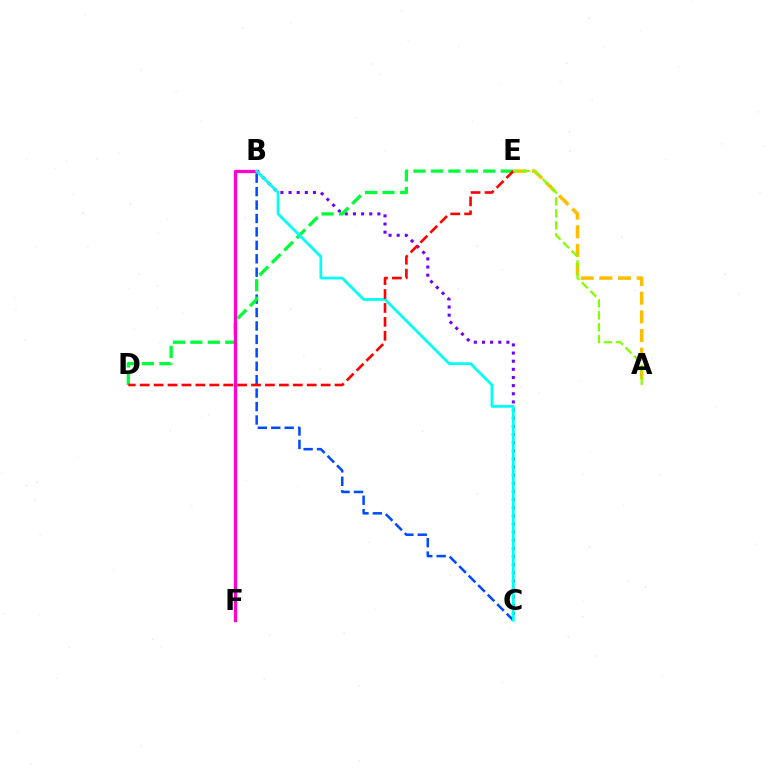{('B', 'C'): [{'color': '#004bff', 'line_style': 'dashed', 'thickness': 1.83}, {'color': '#7200ff', 'line_style': 'dotted', 'thickness': 2.21}, {'color': '#00fff6', 'line_style': 'solid', 'thickness': 1.99}], ('D', 'E'): [{'color': '#00ff39', 'line_style': 'dashed', 'thickness': 2.37}, {'color': '#ff0000', 'line_style': 'dashed', 'thickness': 1.89}], ('B', 'F'): [{'color': '#ff00cf', 'line_style': 'solid', 'thickness': 2.35}], ('A', 'E'): [{'color': '#ffbd00', 'line_style': 'dashed', 'thickness': 2.53}, {'color': '#84ff00', 'line_style': 'dashed', 'thickness': 1.63}]}